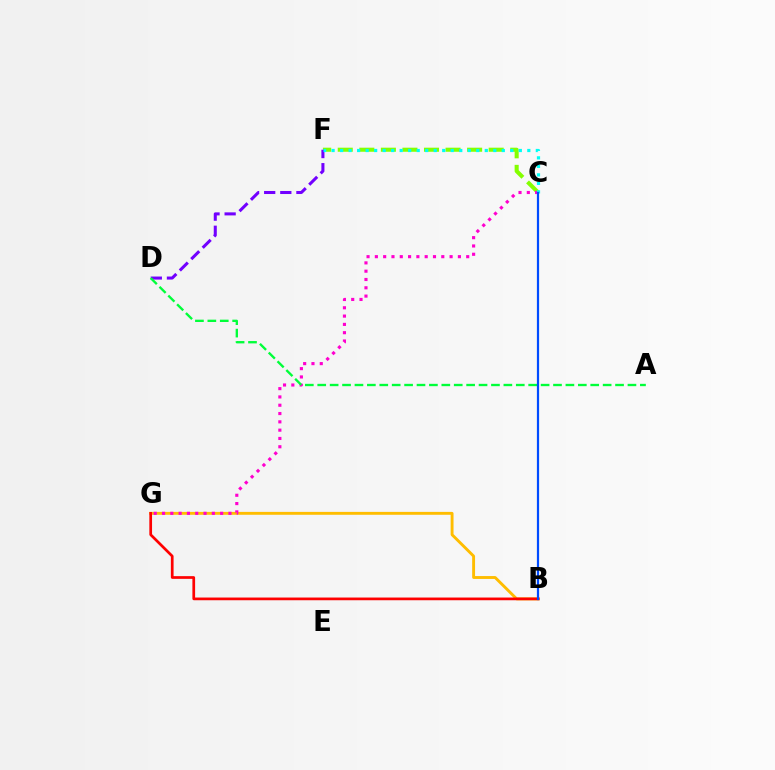{('C', 'F'): [{'color': '#84ff00', 'line_style': 'dashed', 'thickness': 2.93}, {'color': '#00fff6', 'line_style': 'dotted', 'thickness': 2.31}], ('D', 'F'): [{'color': '#7200ff', 'line_style': 'dashed', 'thickness': 2.19}], ('B', 'G'): [{'color': '#ffbd00', 'line_style': 'solid', 'thickness': 2.08}, {'color': '#ff0000', 'line_style': 'solid', 'thickness': 1.95}], ('C', 'G'): [{'color': '#ff00cf', 'line_style': 'dotted', 'thickness': 2.26}], ('A', 'D'): [{'color': '#00ff39', 'line_style': 'dashed', 'thickness': 1.69}], ('B', 'C'): [{'color': '#004bff', 'line_style': 'solid', 'thickness': 1.6}]}